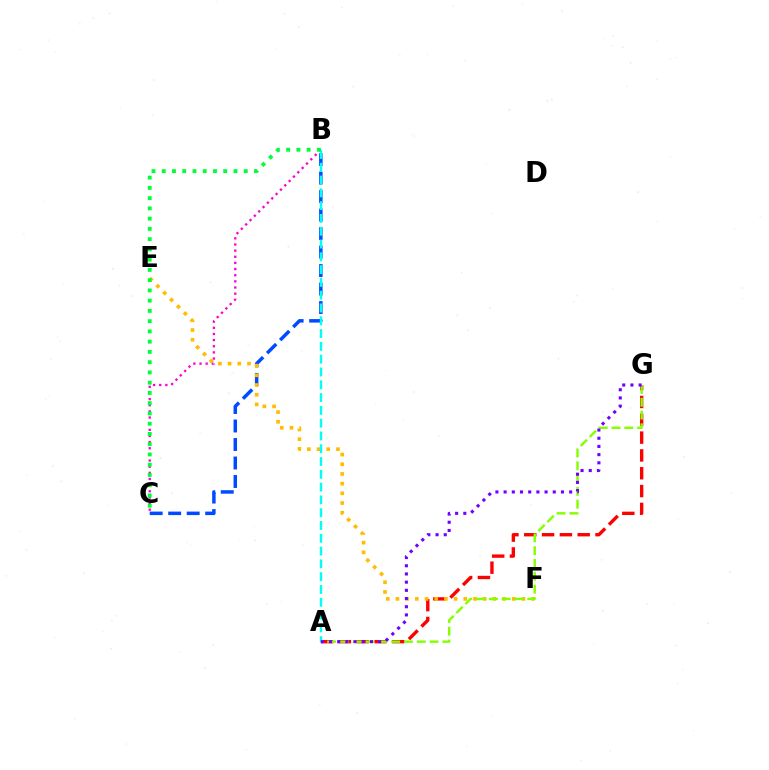{('B', 'C'): [{'color': '#ff00cf', 'line_style': 'dotted', 'thickness': 1.67}, {'color': '#004bff', 'line_style': 'dashed', 'thickness': 2.51}, {'color': '#00ff39', 'line_style': 'dotted', 'thickness': 2.79}], ('A', 'G'): [{'color': '#ff0000', 'line_style': 'dashed', 'thickness': 2.42}, {'color': '#84ff00', 'line_style': 'dashed', 'thickness': 1.74}, {'color': '#7200ff', 'line_style': 'dotted', 'thickness': 2.23}], ('E', 'F'): [{'color': '#ffbd00', 'line_style': 'dotted', 'thickness': 2.63}], ('A', 'B'): [{'color': '#00fff6', 'line_style': 'dashed', 'thickness': 1.74}]}